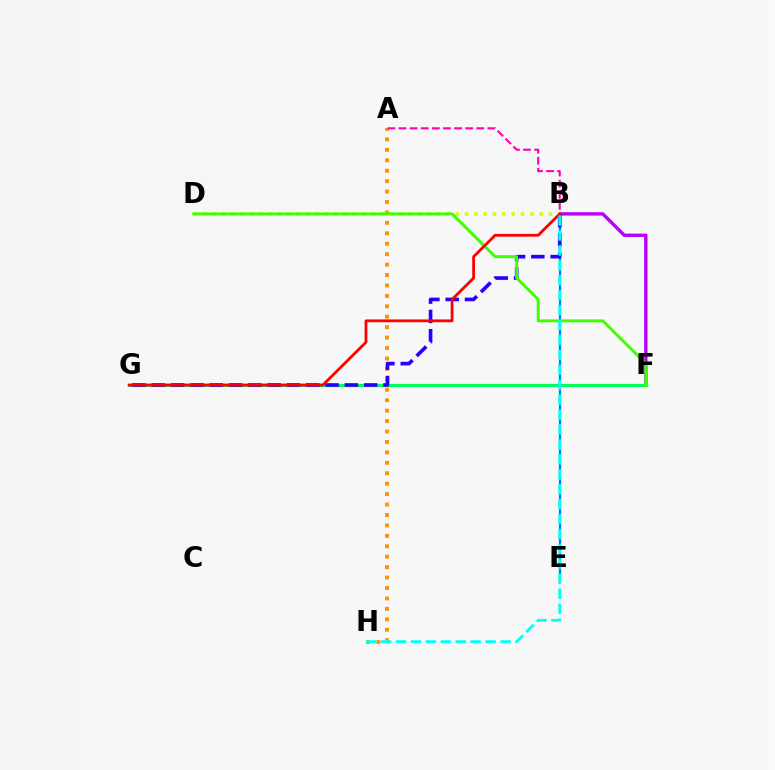{('A', 'H'): [{'color': '#ff9400', 'line_style': 'dotted', 'thickness': 2.83}], ('B', 'F'): [{'color': '#b900ff', 'line_style': 'solid', 'thickness': 2.44}], ('F', 'G'): [{'color': '#00ff5c', 'line_style': 'solid', 'thickness': 2.3}], ('B', 'D'): [{'color': '#d1ff00', 'line_style': 'dotted', 'thickness': 2.54}], ('B', 'E'): [{'color': '#0074ff', 'line_style': 'solid', 'thickness': 1.6}], ('B', 'G'): [{'color': '#2500ff', 'line_style': 'dashed', 'thickness': 2.62}, {'color': '#ff0000', 'line_style': 'solid', 'thickness': 2.01}], ('D', 'F'): [{'color': '#3dff00', 'line_style': 'solid', 'thickness': 2.11}], ('B', 'H'): [{'color': '#00fff6', 'line_style': 'dashed', 'thickness': 2.03}], ('A', 'B'): [{'color': '#ff00ac', 'line_style': 'dashed', 'thickness': 1.51}]}